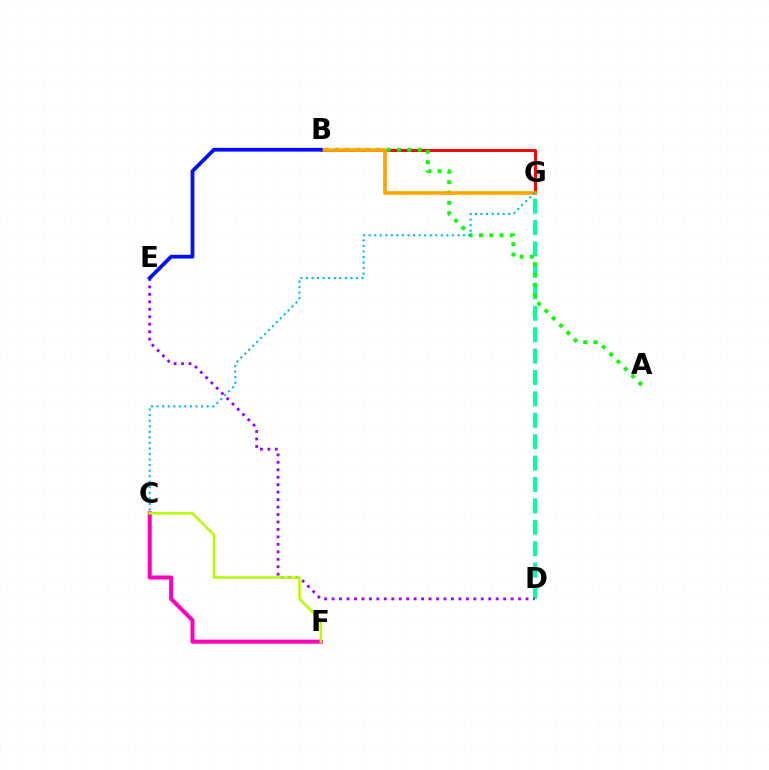{('D', 'G'): [{'color': '#00ff9d', 'line_style': 'dashed', 'thickness': 2.91}], ('D', 'E'): [{'color': '#9b00ff', 'line_style': 'dotted', 'thickness': 2.03}], ('C', 'F'): [{'color': '#ff00bd', 'line_style': 'solid', 'thickness': 2.89}, {'color': '#b3ff00', 'line_style': 'solid', 'thickness': 1.83}], ('B', 'G'): [{'color': '#ff0000', 'line_style': 'solid', 'thickness': 2.13}, {'color': '#ffa500', 'line_style': 'solid', 'thickness': 2.65}], ('A', 'B'): [{'color': '#08ff00', 'line_style': 'dotted', 'thickness': 2.81}], ('B', 'E'): [{'color': '#0010ff', 'line_style': 'solid', 'thickness': 2.71}], ('C', 'G'): [{'color': '#00b5ff', 'line_style': 'dotted', 'thickness': 1.51}]}